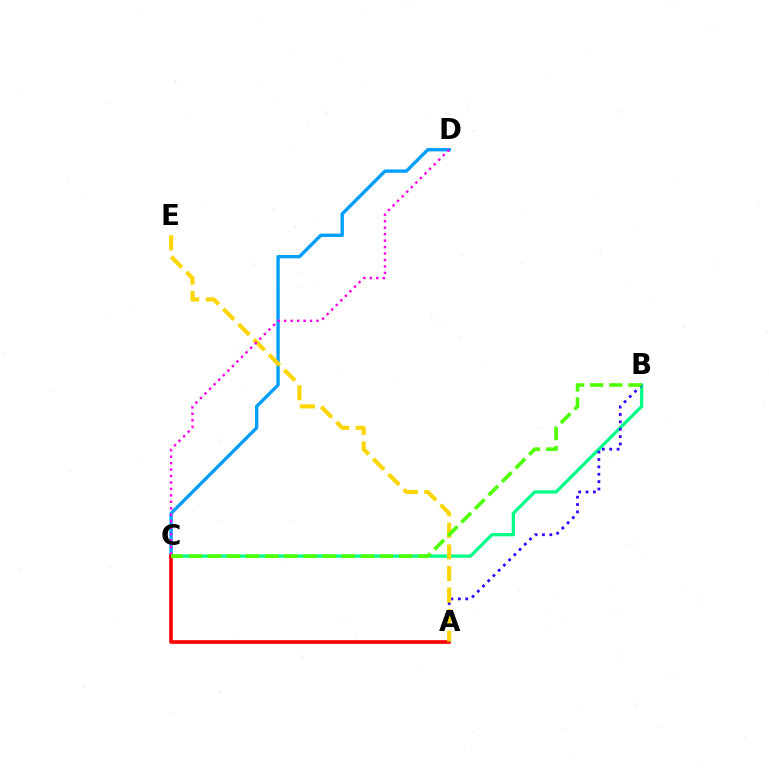{('B', 'C'): [{'color': '#00ff86', 'line_style': 'solid', 'thickness': 2.33}, {'color': '#4fff00', 'line_style': 'dashed', 'thickness': 2.6}], ('C', 'D'): [{'color': '#009eff', 'line_style': 'solid', 'thickness': 2.41}, {'color': '#ff00ed', 'line_style': 'dotted', 'thickness': 1.75}], ('A', 'C'): [{'color': '#ff0000', 'line_style': 'solid', 'thickness': 2.6}], ('A', 'B'): [{'color': '#3700ff', 'line_style': 'dotted', 'thickness': 2.01}], ('A', 'E'): [{'color': '#ffd500', 'line_style': 'dashed', 'thickness': 2.93}]}